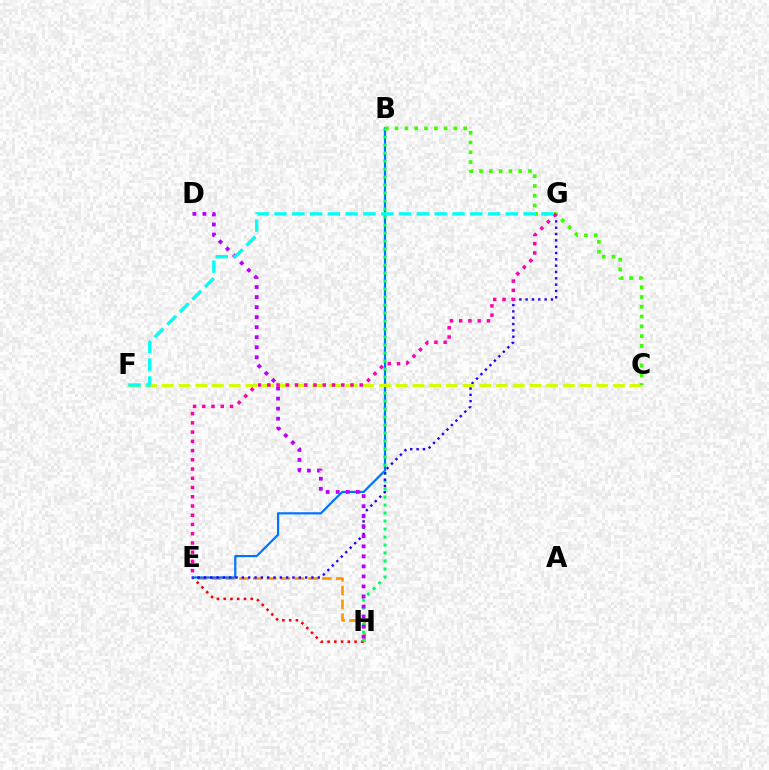{('E', 'H'): [{'color': '#ff9400', 'line_style': 'dashed', 'thickness': 1.88}, {'color': '#ff0000', 'line_style': 'dotted', 'thickness': 1.84}], ('B', 'E'): [{'color': '#0074ff', 'line_style': 'solid', 'thickness': 1.6}], ('B', 'H'): [{'color': '#00ff5c', 'line_style': 'dotted', 'thickness': 2.17}], ('E', 'G'): [{'color': '#2500ff', 'line_style': 'dotted', 'thickness': 1.72}, {'color': '#ff00ac', 'line_style': 'dotted', 'thickness': 2.51}], ('C', 'F'): [{'color': '#d1ff00', 'line_style': 'dashed', 'thickness': 2.27}], ('B', 'C'): [{'color': '#3dff00', 'line_style': 'dotted', 'thickness': 2.66}], ('D', 'H'): [{'color': '#b900ff', 'line_style': 'dotted', 'thickness': 2.73}], ('F', 'G'): [{'color': '#00fff6', 'line_style': 'dashed', 'thickness': 2.42}]}